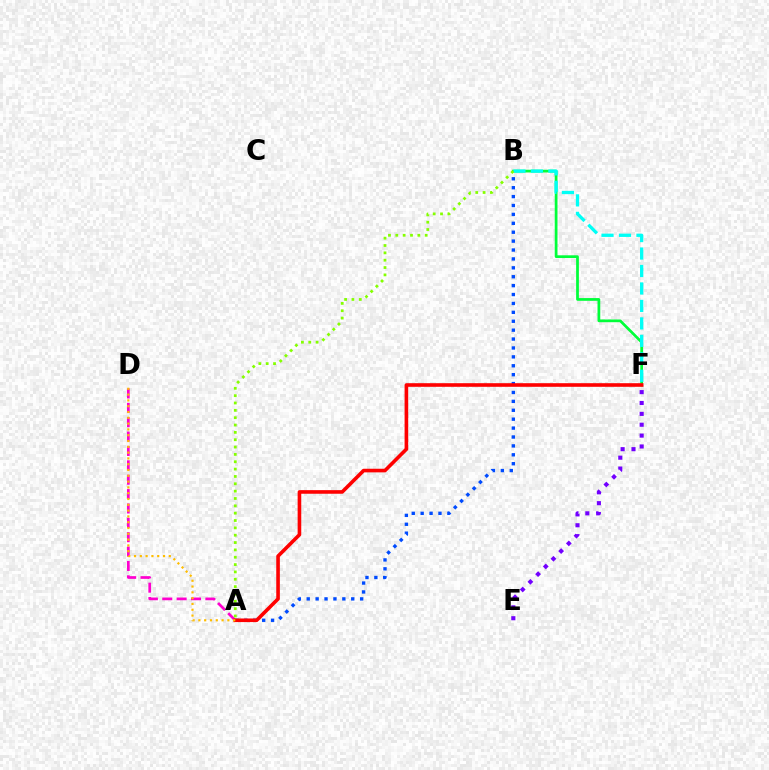{('A', 'B'): [{'color': '#004bff', 'line_style': 'dotted', 'thickness': 2.42}, {'color': '#84ff00', 'line_style': 'dotted', 'thickness': 2.0}], ('E', 'F'): [{'color': '#7200ff', 'line_style': 'dotted', 'thickness': 2.95}], ('A', 'D'): [{'color': '#ff00cf', 'line_style': 'dashed', 'thickness': 1.95}, {'color': '#ffbd00', 'line_style': 'dotted', 'thickness': 1.58}], ('B', 'F'): [{'color': '#00ff39', 'line_style': 'solid', 'thickness': 1.97}, {'color': '#00fff6', 'line_style': 'dashed', 'thickness': 2.37}], ('A', 'F'): [{'color': '#ff0000', 'line_style': 'solid', 'thickness': 2.6}]}